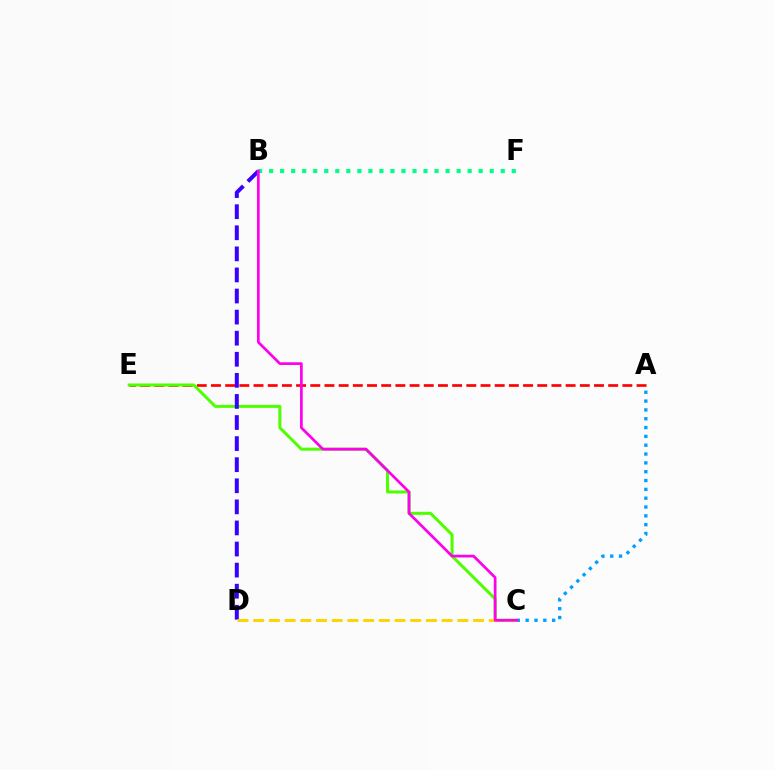{('A', 'C'): [{'color': '#009eff', 'line_style': 'dotted', 'thickness': 2.4}], ('A', 'E'): [{'color': '#ff0000', 'line_style': 'dashed', 'thickness': 1.93}], ('C', 'E'): [{'color': '#4fff00', 'line_style': 'solid', 'thickness': 2.17}], ('B', 'F'): [{'color': '#00ff86', 'line_style': 'dotted', 'thickness': 3.0}], ('B', 'D'): [{'color': '#3700ff', 'line_style': 'dashed', 'thickness': 2.86}], ('C', 'D'): [{'color': '#ffd500', 'line_style': 'dashed', 'thickness': 2.13}], ('B', 'C'): [{'color': '#ff00ed', 'line_style': 'solid', 'thickness': 1.96}]}